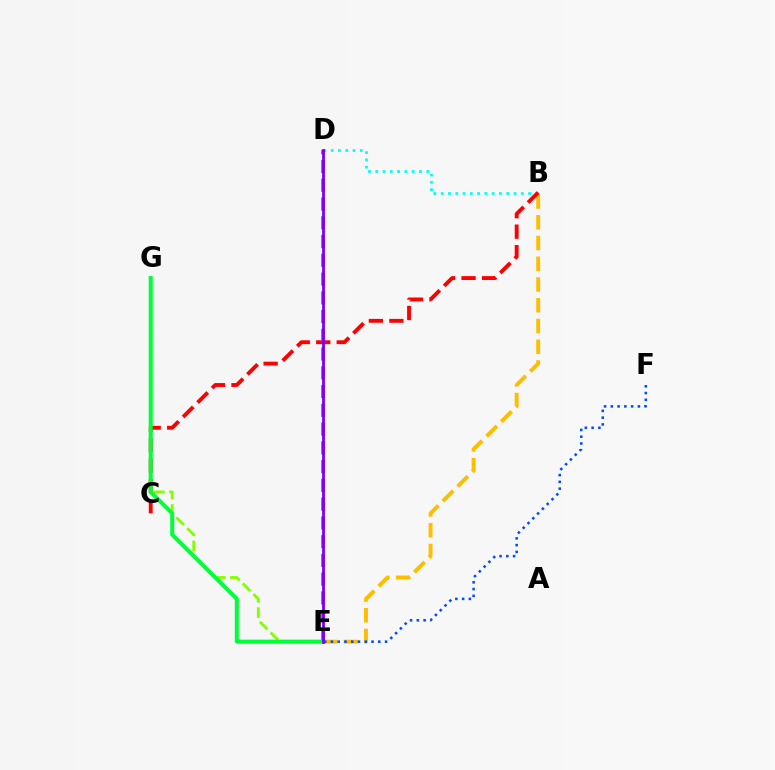{('E', 'G'): [{'color': '#84ff00', 'line_style': 'dashed', 'thickness': 2.06}, {'color': '#00ff39', 'line_style': 'solid', 'thickness': 2.89}], ('B', 'E'): [{'color': '#ffbd00', 'line_style': 'dashed', 'thickness': 2.82}], ('B', 'D'): [{'color': '#00fff6', 'line_style': 'dotted', 'thickness': 1.98}], ('B', 'C'): [{'color': '#ff0000', 'line_style': 'dashed', 'thickness': 2.78}], ('E', 'F'): [{'color': '#004bff', 'line_style': 'dotted', 'thickness': 1.84}], ('D', 'E'): [{'color': '#ff00cf', 'line_style': 'dashed', 'thickness': 2.55}, {'color': '#7200ff', 'line_style': 'solid', 'thickness': 1.99}]}